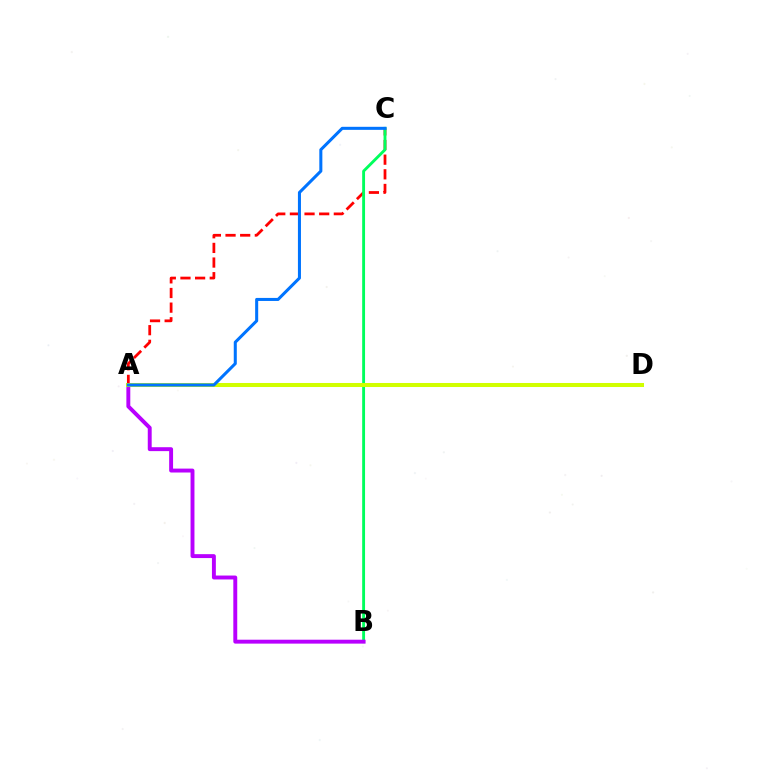{('A', 'C'): [{'color': '#ff0000', 'line_style': 'dashed', 'thickness': 1.99}, {'color': '#0074ff', 'line_style': 'solid', 'thickness': 2.19}], ('B', 'C'): [{'color': '#00ff5c', 'line_style': 'solid', 'thickness': 2.07}], ('A', 'B'): [{'color': '#b900ff', 'line_style': 'solid', 'thickness': 2.82}], ('A', 'D'): [{'color': '#d1ff00', 'line_style': 'solid', 'thickness': 2.91}]}